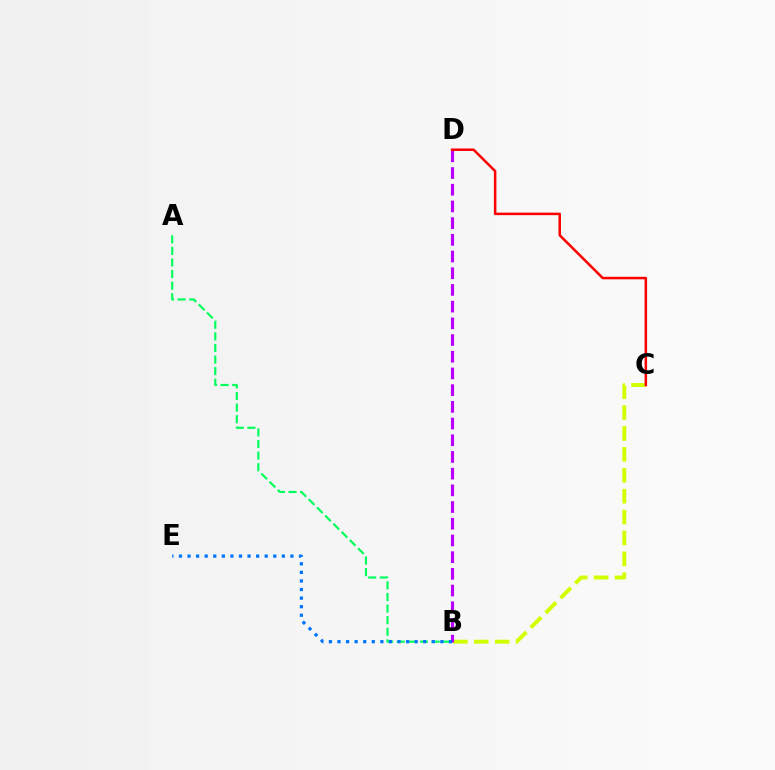{('B', 'C'): [{'color': '#d1ff00', 'line_style': 'dashed', 'thickness': 2.84}], ('B', 'D'): [{'color': '#b900ff', 'line_style': 'dashed', 'thickness': 2.27}], ('C', 'D'): [{'color': '#ff0000', 'line_style': 'solid', 'thickness': 1.81}], ('A', 'B'): [{'color': '#00ff5c', 'line_style': 'dashed', 'thickness': 1.57}], ('B', 'E'): [{'color': '#0074ff', 'line_style': 'dotted', 'thickness': 2.33}]}